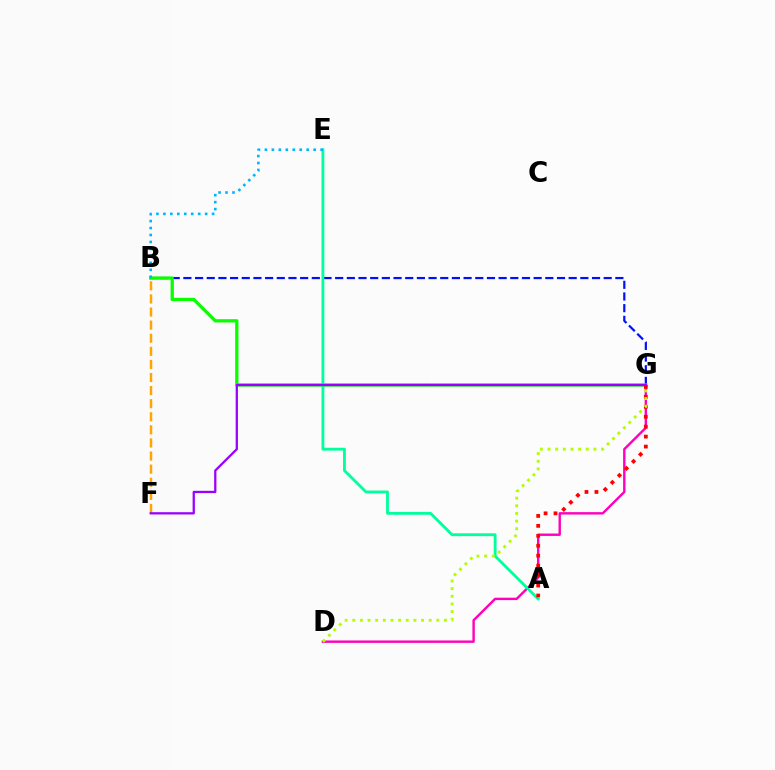{('D', 'G'): [{'color': '#ff00bd', 'line_style': 'solid', 'thickness': 1.73}, {'color': '#b3ff00', 'line_style': 'dotted', 'thickness': 2.08}], ('B', 'G'): [{'color': '#0010ff', 'line_style': 'dashed', 'thickness': 1.59}, {'color': '#08ff00', 'line_style': 'solid', 'thickness': 2.36}], ('A', 'E'): [{'color': '#00ff9d', 'line_style': 'solid', 'thickness': 2.03}], ('B', 'F'): [{'color': '#ffa500', 'line_style': 'dashed', 'thickness': 1.78}], ('F', 'G'): [{'color': '#9b00ff', 'line_style': 'solid', 'thickness': 1.64}], ('A', 'G'): [{'color': '#ff0000', 'line_style': 'dotted', 'thickness': 2.7}], ('B', 'E'): [{'color': '#00b5ff', 'line_style': 'dotted', 'thickness': 1.89}]}